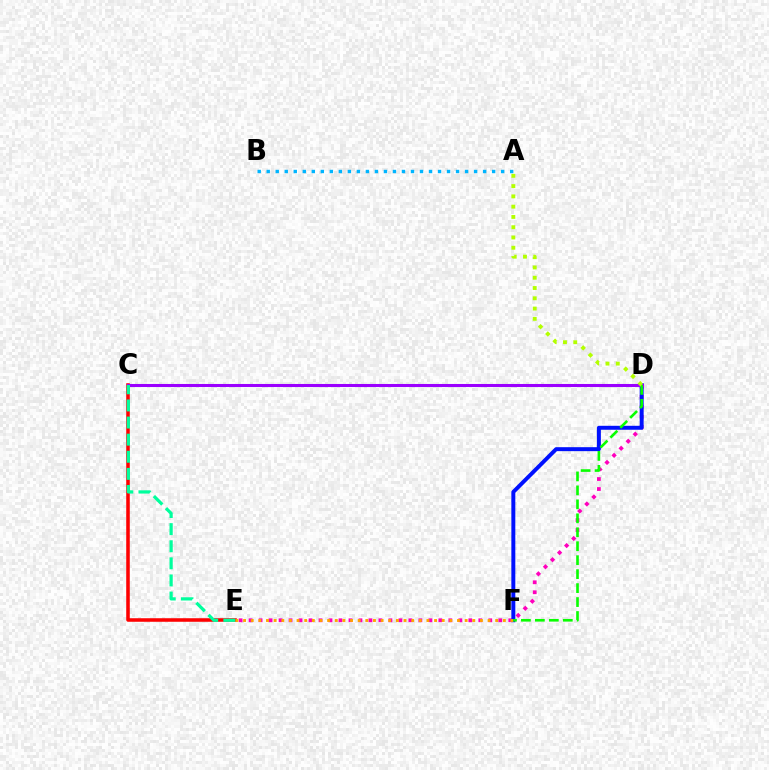{('D', 'E'): [{'color': '#ff00bd', 'line_style': 'dotted', 'thickness': 2.71}], ('C', 'E'): [{'color': '#ff0000', 'line_style': 'solid', 'thickness': 2.55}, {'color': '#00ff9d', 'line_style': 'dashed', 'thickness': 2.32}], ('D', 'F'): [{'color': '#0010ff', 'line_style': 'solid', 'thickness': 2.85}, {'color': '#08ff00', 'line_style': 'dashed', 'thickness': 1.9}], ('C', 'D'): [{'color': '#9b00ff', 'line_style': 'solid', 'thickness': 2.2}], ('E', 'F'): [{'color': '#ffa500', 'line_style': 'dotted', 'thickness': 2.08}], ('A', 'D'): [{'color': '#b3ff00', 'line_style': 'dotted', 'thickness': 2.79}], ('A', 'B'): [{'color': '#00b5ff', 'line_style': 'dotted', 'thickness': 2.45}]}